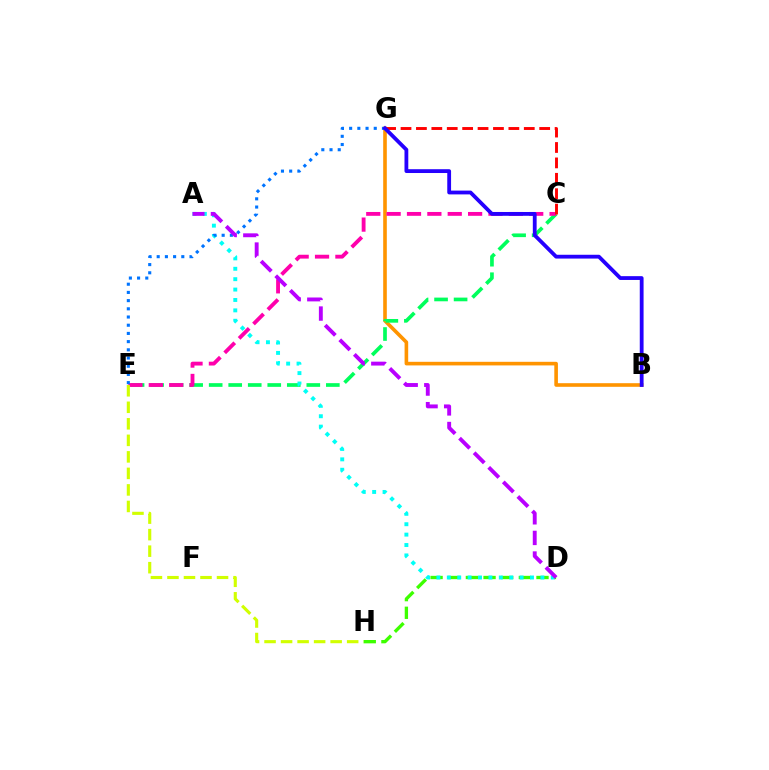{('B', 'G'): [{'color': '#ff9400', 'line_style': 'solid', 'thickness': 2.6}, {'color': '#2500ff', 'line_style': 'solid', 'thickness': 2.74}], ('D', 'H'): [{'color': '#3dff00', 'line_style': 'dashed', 'thickness': 2.4}], ('C', 'E'): [{'color': '#00ff5c', 'line_style': 'dashed', 'thickness': 2.65}, {'color': '#ff00ac', 'line_style': 'dashed', 'thickness': 2.77}], ('A', 'D'): [{'color': '#00fff6', 'line_style': 'dotted', 'thickness': 2.82}, {'color': '#b900ff', 'line_style': 'dashed', 'thickness': 2.8}], ('E', 'G'): [{'color': '#0074ff', 'line_style': 'dotted', 'thickness': 2.23}], ('E', 'H'): [{'color': '#d1ff00', 'line_style': 'dashed', 'thickness': 2.24}], ('C', 'G'): [{'color': '#ff0000', 'line_style': 'dashed', 'thickness': 2.09}]}